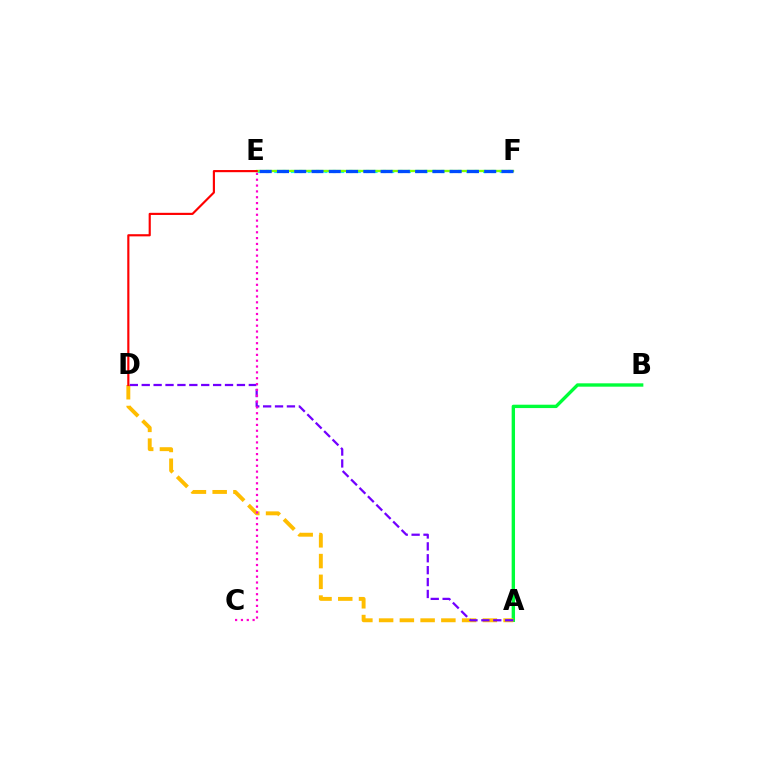{('A', 'B'): [{'color': '#00ff39', 'line_style': 'solid', 'thickness': 2.42}], ('A', 'D'): [{'color': '#ffbd00', 'line_style': 'dashed', 'thickness': 2.82}, {'color': '#7200ff', 'line_style': 'dashed', 'thickness': 1.62}], ('E', 'F'): [{'color': '#00fff6', 'line_style': 'dotted', 'thickness': 2.27}, {'color': '#84ff00', 'line_style': 'solid', 'thickness': 1.68}, {'color': '#004bff', 'line_style': 'dashed', 'thickness': 2.35}], ('C', 'E'): [{'color': '#ff00cf', 'line_style': 'dotted', 'thickness': 1.59}], ('D', 'E'): [{'color': '#ff0000', 'line_style': 'solid', 'thickness': 1.55}]}